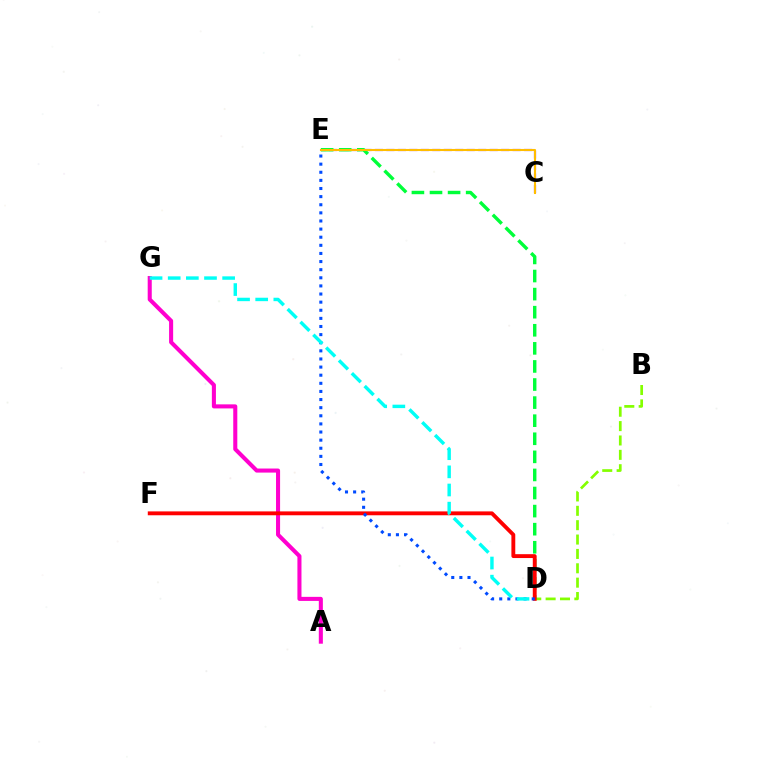{('B', 'D'): [{'color': '#84ff00', 'line_style': 'dashed', 'thickness': 1.95}], ('C', 'E'): [{'color': '#7200ff', 'line_style': 'dashed', 'thickness': 1.56}, {'color': '#ffbd00', 'line_style': 'solid', 'thickness': 1.5}], ('D', 'E'): [{'color': '#00ff39', 'line_style': 'dashed', 'thickness': 2.46}, {'color': '#004bff', 'line_style': 'dotted', 'thickness': 2.21}], ('A', 'G'): [{'color': '#ff00cf', 'line_style': 'solid', 'thickness': 2.92}], ('D', 'F'): [{'color': '#ff0000', 'line_style': 'solid', 'thickness': 2.79}], ('D', 'G'): [{'color': '#00fff6', 'line_style': 'dashed', 'thickness': 2.47}]}